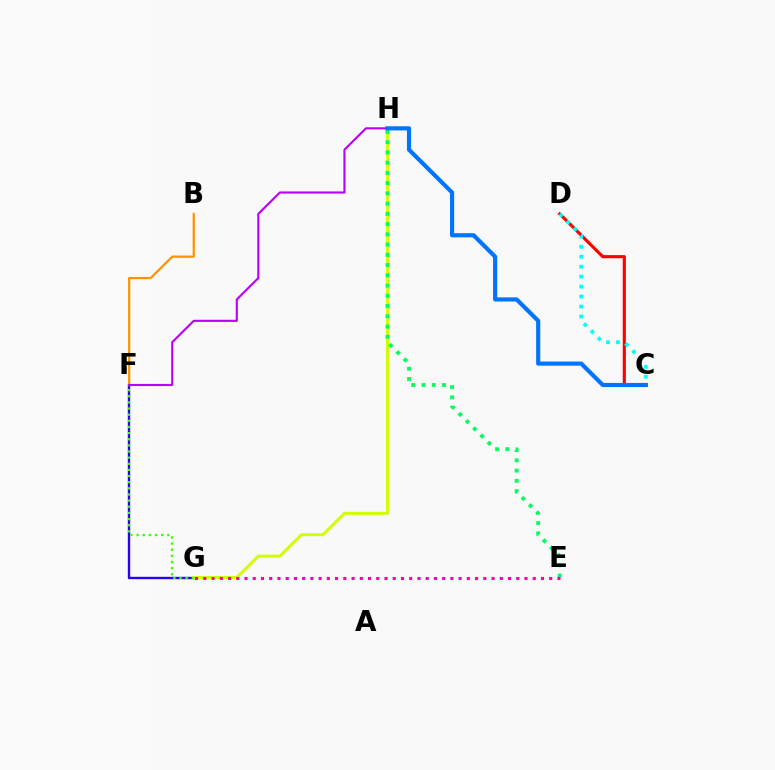{('F', 'G'): [{'color': '#2500ff', 'line_style': 'solid', 'thickness': 1.7}, {'color': '#3dff00', 'line_style': 'dotted', 'thickness': 1.67}], ('C', 'D'): [{'color': '#ff0000', 'line_style': 'solid', 'thickness': 2.25}, {'color': '#00fff6', 'line_style': 'dotted', 'thickness': 2.71}], ('G', 'H'): [{'color': '#d1ff00', 'line_style': 'solid', 'thickness': 2.12}], ('E', 'H'): [{'color': '#00ff5c', 'line_style': 'dotted', 'thickness': 2.78}], ('E', 'G'): [{'color': '#ff00ac', 'line_style': 'dotted', 'thickness': 2.24}], ('B', 'F'): [{'color': '#ff9400', 'line_style': 'solid', 'thickness': 1.61}], ('F', 'H'): [{'color': '#b900ff', 'line_style': 'solid', 'thickness': 1.53}], ('C', 'H'): [{'color': '#0074ff', 'line_style': 'solid', 'thickness': 2.99}]}